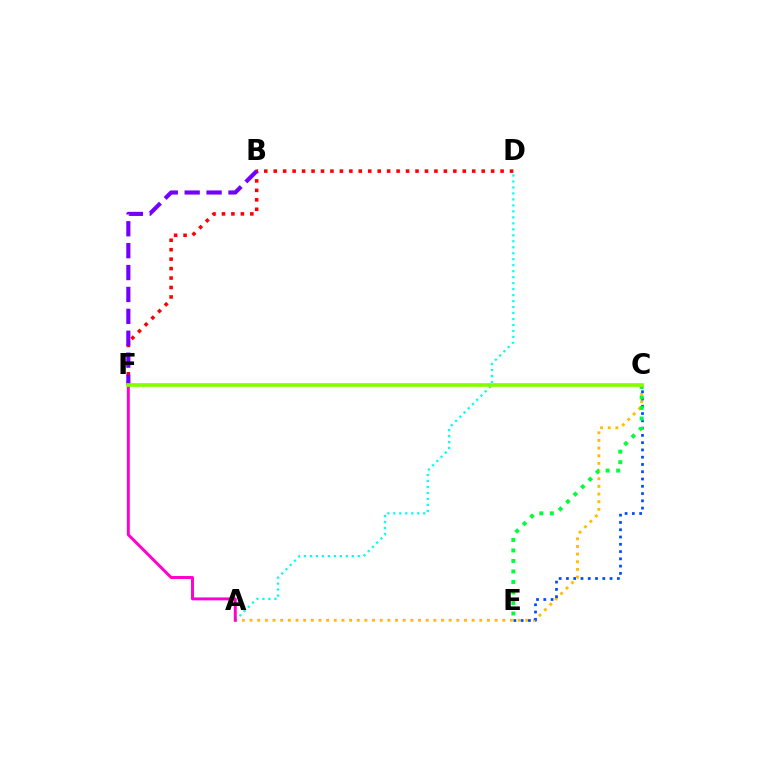{('D', 'F'): [{'color': '#ff0000', 'line_style': 'dotted', 'thickness': 2.57}], ('B', 'F'): [{'color': '#7200ff', 'line_style': 'dashed', 'thickness': 2.97}], ('A', 'C'): [{'color': '#ffbd00', 'line_style': 'dotted', 'thickness': 2.08}], ('A', 'D'): [{'color': '#00fff6', 'line_style': 'dotted', 'thickness': 1.63}], ('C', 'E'): [{'color': '#004bff', 'line_style': 'dotted', 'thickness': 1.98}, {'color': '#00ff39', 'line_style': 'dotted', 'thickness': 2.85}], ('A', 'F'): [{'color': '#ff00cf', 'line_style': 'solid', 'thickness': 2.12}], ('C', 'F'): [{'color': '#84ff00', 'line_style': 'solid', 'thickness': 2.64}]}